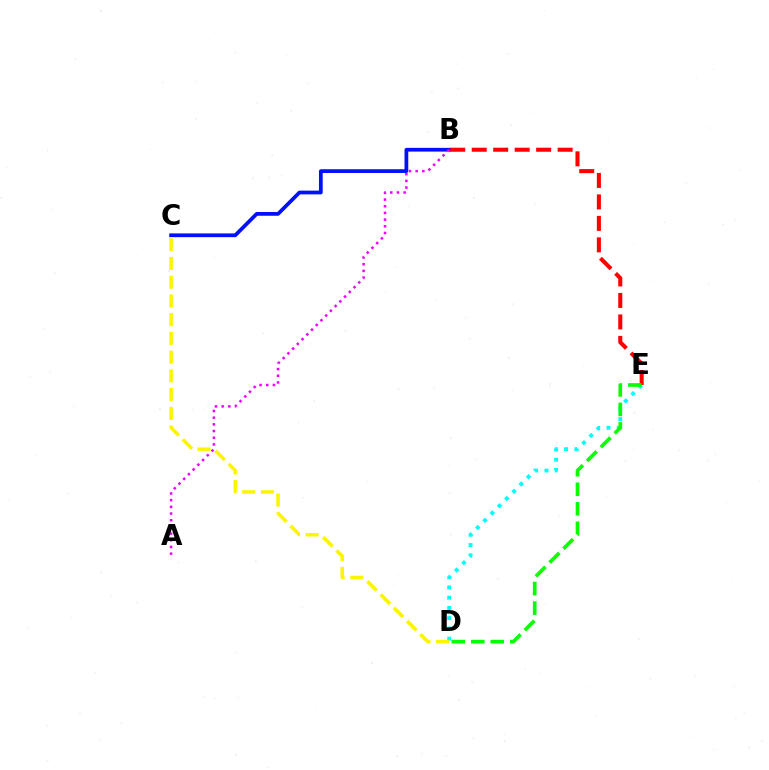{('B', 'C'): [{'color': '#0010ff', 'line_style': 'solid', 'thickness': 2.69}], ('D', 'E'): [{'color': '#00fff6', 'line_style': 'dotted', 'thickness': 2.79}, {'color': '#08ff00', 'line_style': 'dashed', 'thickness': 2.65}], ('B', 'E'): [{'color': '#ff0000', 'line_style': 'dashed', 'thickness': 2.92}], ('A', 'B'): [{'color': '#ee00ff', 'line_style': 'dotted', 'thickness': 1.82}], ('C', 'D'): [{'color': '#fcf500', 'line_style': 'dashed', 'thickness': 2.55}]}